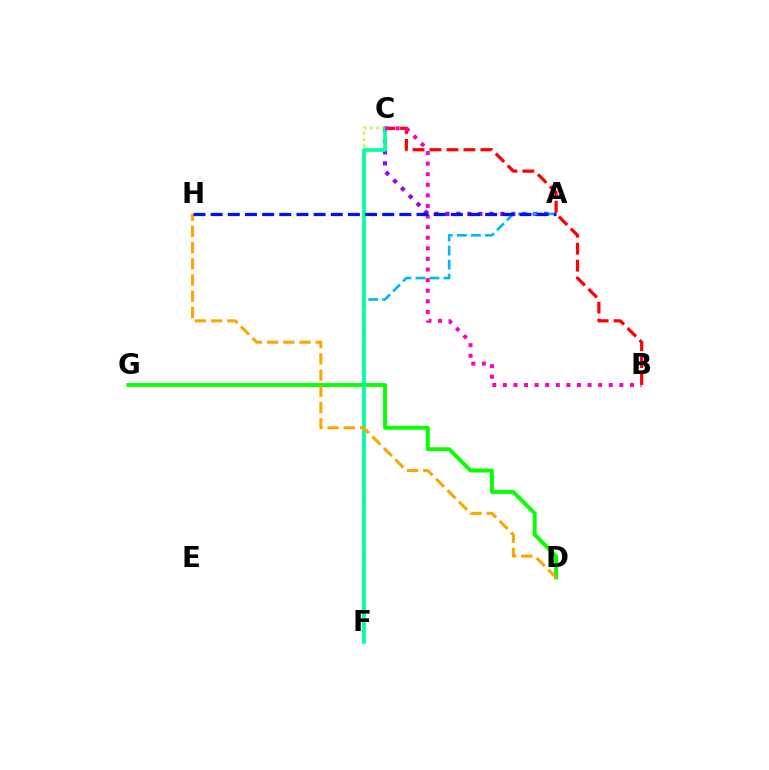{('A', 'C'): [{'color': '#9b00ff', 'line_style': 'dotted', 'thickness': 2.98}], ('A', 'F'): [{'color': '#00b5ff', 'line_style': 'dashed', 'thickness': 1.91}], ('D', 'G'): [{'color': '#08ff00', 'line_style': 'solid', 'thickness': 2.79}], ('B', 'C'): [{'color': '#ff0000', 'line_style': 'dashed', 'thickness': 2.3}, {'color': '#ff00bd', 'line_style': 'dotted', 'thickness': 2.88}], ('C', 'F'): [{'color': '#b3ff00', 'line_style': 'dotted', 'thickness': 1.7}, {'color': '#00ff9d', 'line_style': 'solid', 'thickness': 2.64}], ('D', 'H'): [{'color': '#ffa500', 'line_style': 'dashed', 'thickness': 2.2}], ('A', 'H'): [{'color': '#0010ff', 'line_style': 'dashed', 'thickness': 2.33}]}